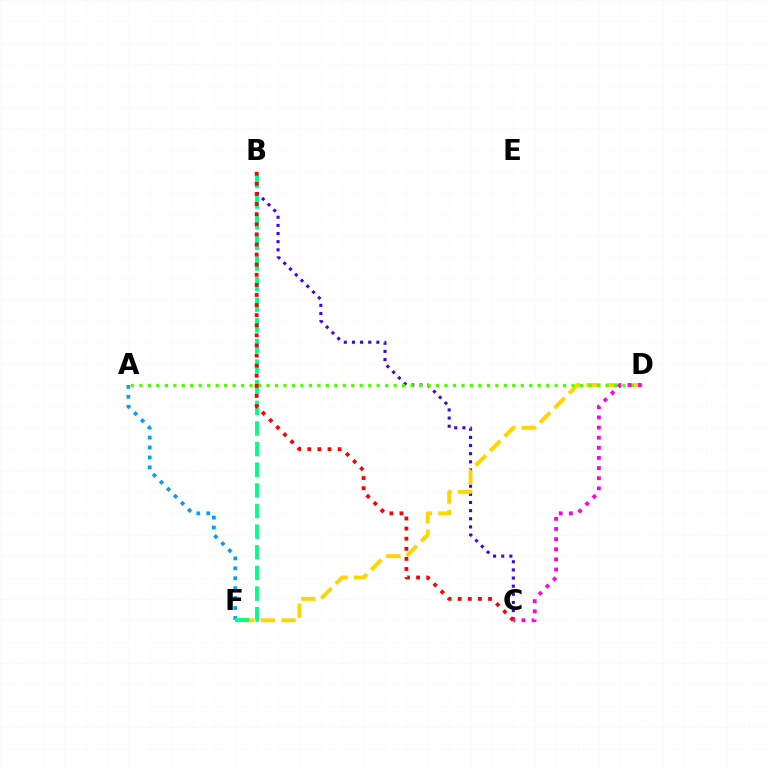{('B', 'C'): [{'color': '#3700ff', 'line_style': 'dotted', 'thickness': 2.21}, {'color': '#ff0000', 'line_style': 'dotted', 'thickness': 2.74}], ('D', 'F'): [{'color': '#ffd500', 'line_style': 'dashed', 'thickness': 2.79}], ('A', 'F'): [{'color': '#009eff', 'line_style': 'dotted', 'thickness': 2.7}], ('B', 'F'): [{'color': '#00ff86', 'line_style': 'dashed', 'thickness': 2.8}], ('A', 'D'): [{'color': '#4fff00', 'line_style': 'dotted', 'thickness': 2.3}], ('C', 'D'): [{'color': '#ff00ed', 'line_style': 'dotted', 'thickness': 2.75}]}